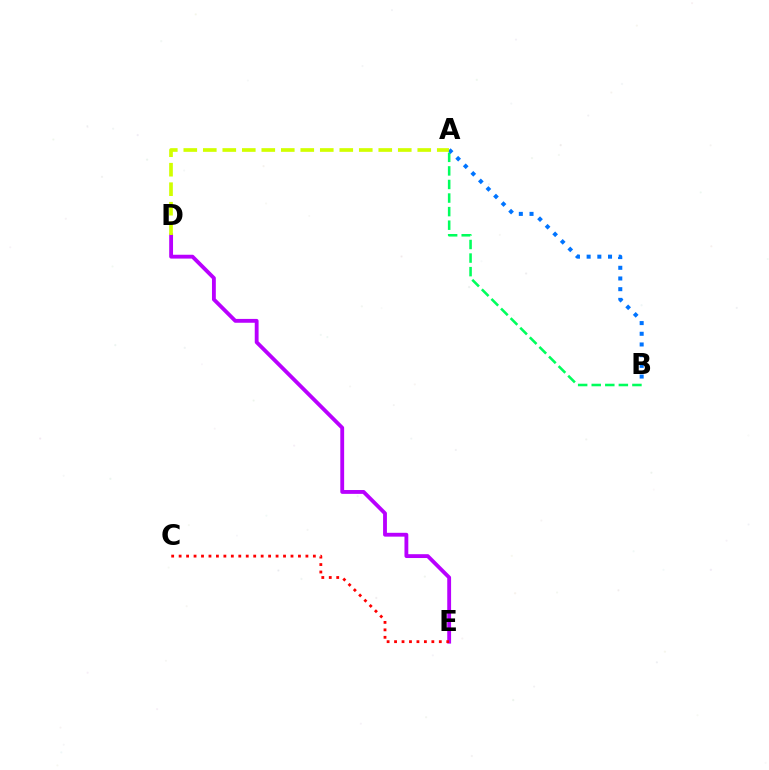{('D', 'E'): [{'color': '#b900ff', 'line_style': 'solid', 'thickness': 2.76}], ('C', 'E'): [{'color': '#ff0000', 'line_style': 'dotted', 'thickness': 2.03}], ('A', 'B'): [{'color': '#00ff5c', 'line_style': 'dashed', 'thickness': 1.84}, {'color': '#0074ff', 'line_style': 'dotted', 'thickness': 2.9}], ('A', 'D'): [{'color': '#d1ff00', 'line_style': 'dashed', 'thickness': 2.65}]}